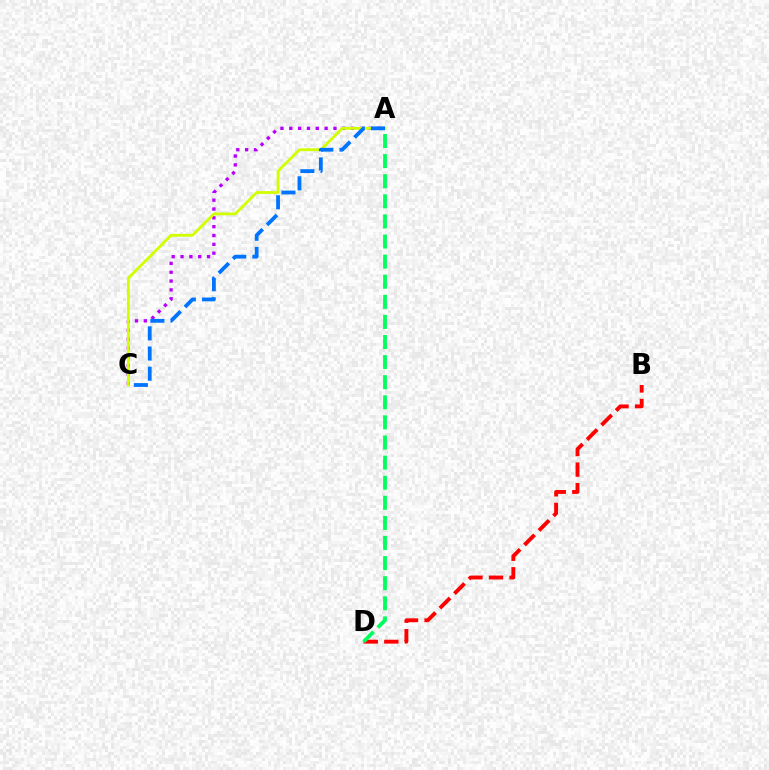{('B', 'D'): [{'color': '#ff0000', 'line_style': 'dashed', 'thickness': 2.79}], ('A', 'C'): [{'color': '#b900ff', 'line_style': 'dotted', 'thickness': 2.4}, {'color': '#d1ff00', 'line_style': 'solid', 'thickness': 2.03}, {'color': '#0074ff', 'line_style': 'dashed', 'thickness': 2.74}], ('A', 'D'): [{'color': '#00ff5c', 'line_style': 'dashed', 'thickness': 2.73}]}